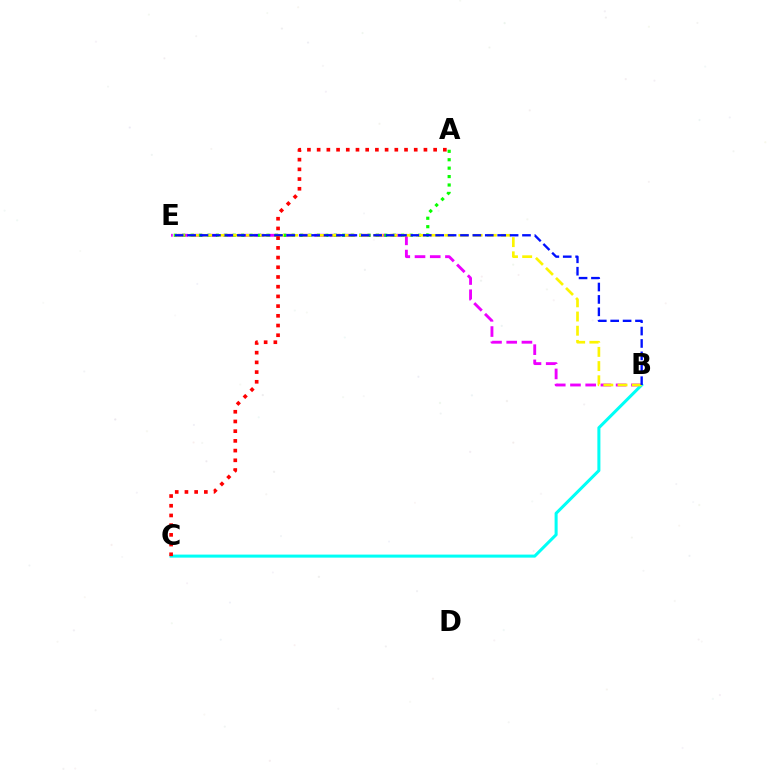{('B', 'E'): [{'color': '#ee00ff', 'line_style': 'dashed', 'thickness': 2.07}, {'color': '#fcf500', 'line_style': 'dashed', 'thickness': 1.93}, {'color': '#0010ff', 'line_style': 'dashed', 'thickness': 1.68}], ('A', 'E'): [{'color': '#08ff00', 'line_style': 'dotted', 'thickness': 2.29}], ('B', 'C'): [{'color': '#00fff6', 'line_style': 'solid', 'thickness': 2.19}], ('A', 'C'): [{'color': '#ff0000', 'line_style': 'dotted', 'thickness': 2.64}]}